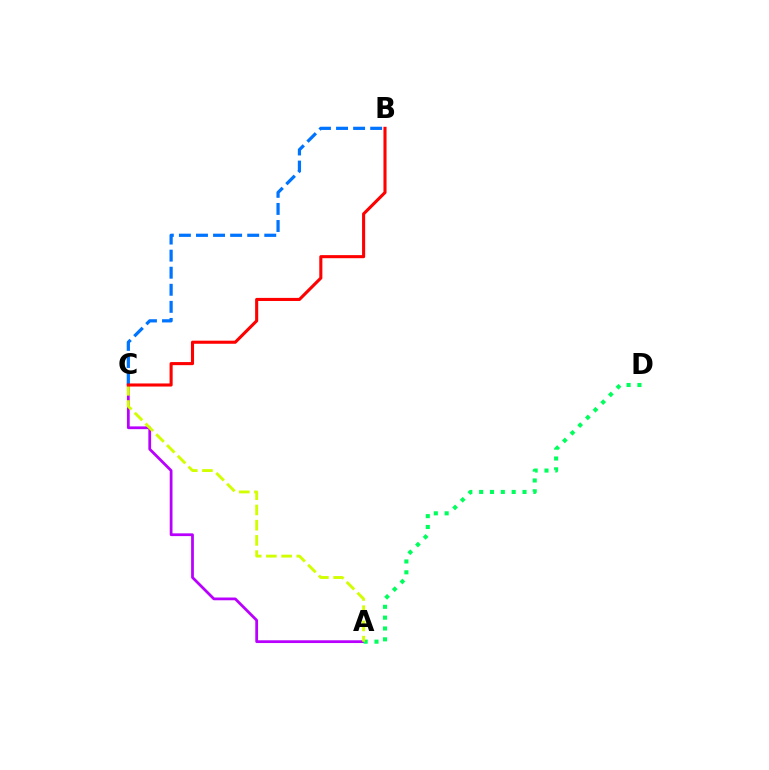{('A', 'C'): [{'color': '#b900ff', 'line_style': 'solid', 'thickness': 1.99}, {'color': '#d1ff00', 'line_style': 'dashed', 'thickness': 2.07}], ('B', 'C'): [{'color': '#0074ff', 'line_style': 'dashed', 'thickness': 2.32}, {'color': '#ff0000', 'line_style': 'solid', 'thickness': 2.22}], ('A', 'D'): [{'color': '#00ff5c', 'line_style': 'dotted', 'thickness': 2.95}]}